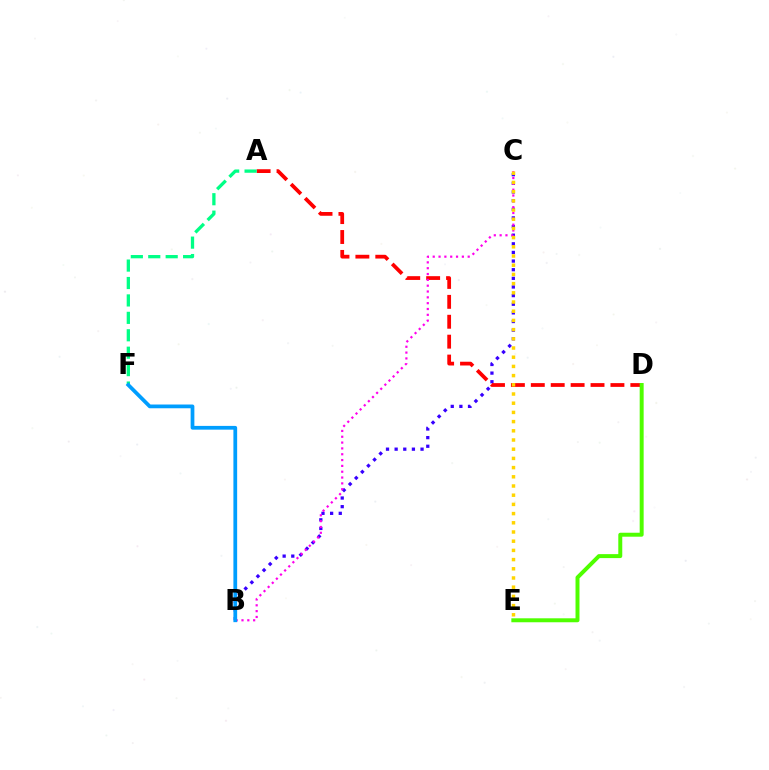{('B', 'C'): [{'color': '#3700ff', 'line_style': 'dotted', 'thickness': 2.35}, {'color': '#ff00ed', 'line_style': 'dotted', 'thickness': 1.58}], ('A', 'D'): [{'color': '#ff0000', 'line_style': 'dashed', 'thickness': 2.7}], ('D', 'E'): [{'color': '#4fff00', 'line_style': 'solid', 'thickness': 2.86}], ('A', 'F'): [{'color': '#00ff86', 'line_style': 'dashed', 'thickness': 2.37}], ('C', 'E'): [{'color': '#ffd500', 'line_style': 'dotted', 'thickness': 2.5}], ('B', 'F'): [{'color': '#009eff', 'line_style': 'solid', 'thickness': 2.7}]}